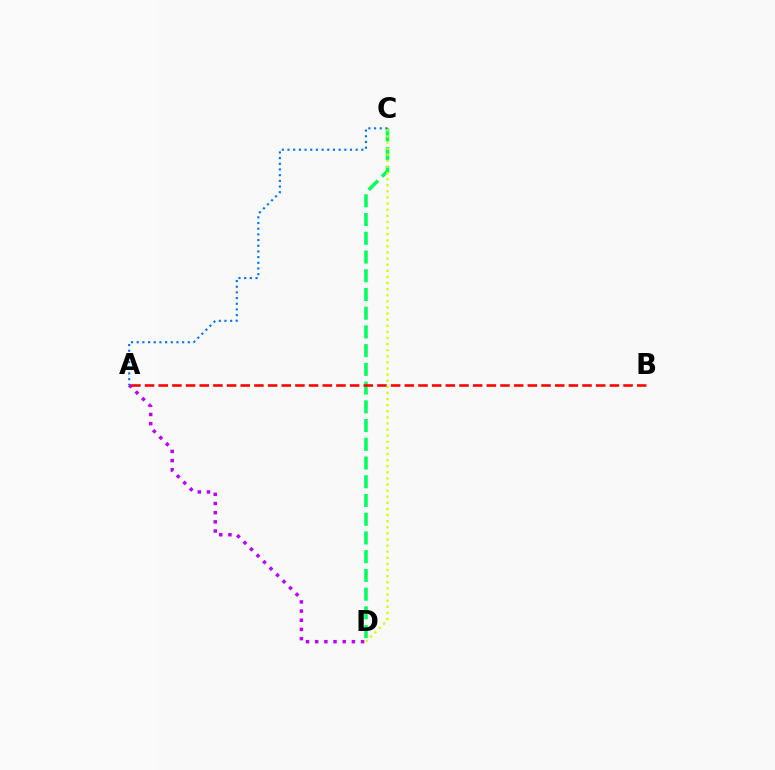{('A', 'D'): [{'color': '#b900ff', 'line_style': 'dotted', 'thickness': 2.49}], ('C', 'D'): [{'color': '#00ff5c', 'line_style': 'dashed', 'thickness': 2.54}, {'color': '#d1ff00', 'line_style': 'dotted', 'thickness': 1.66}], ('A', 'B'): [{'color': '#ff0000', 'line_style': 'dashed', 'thickness': 1.86}], ('A', 'C'): [{'color': '#0074ff', 'line_style': 'dotted', 'thickness': 1.54}]}